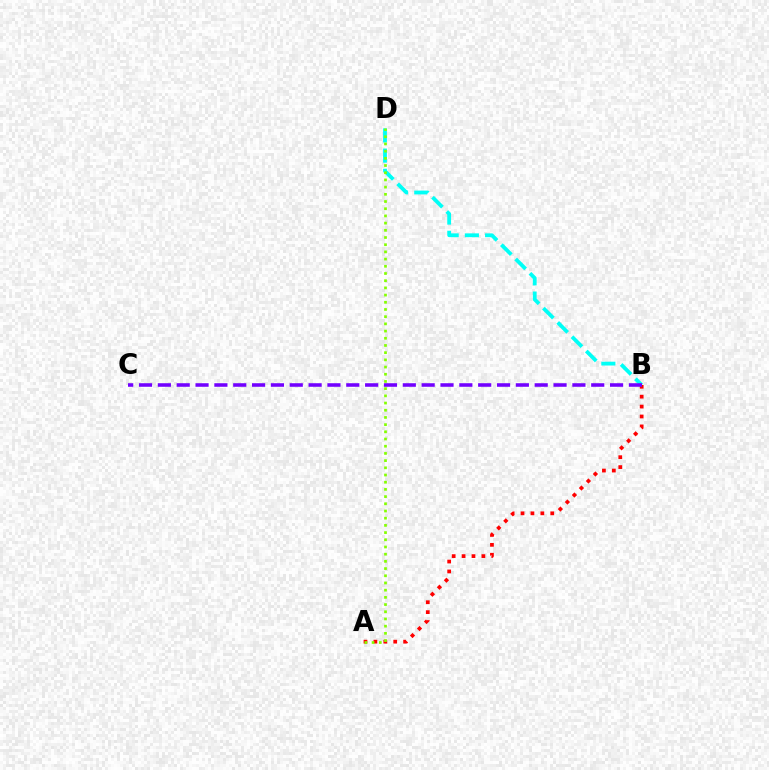{('A', 'B'): [{'color': '#ff0000', 'line_style': 'dotted', 'thickness': 2.69}], ('B', 'D'): [{'color': '#00fff6', 'line_style': 'dashed', 'thickness': 2.75}], ('B', 'C'): [{'color': '#7200ff', 'line_style': 'dashed', 'thickness': 2.56}], ('A', 'D'): [{'color': '#84ff00', 'line_style': 'dotted', 'thickness': 1.96}]}